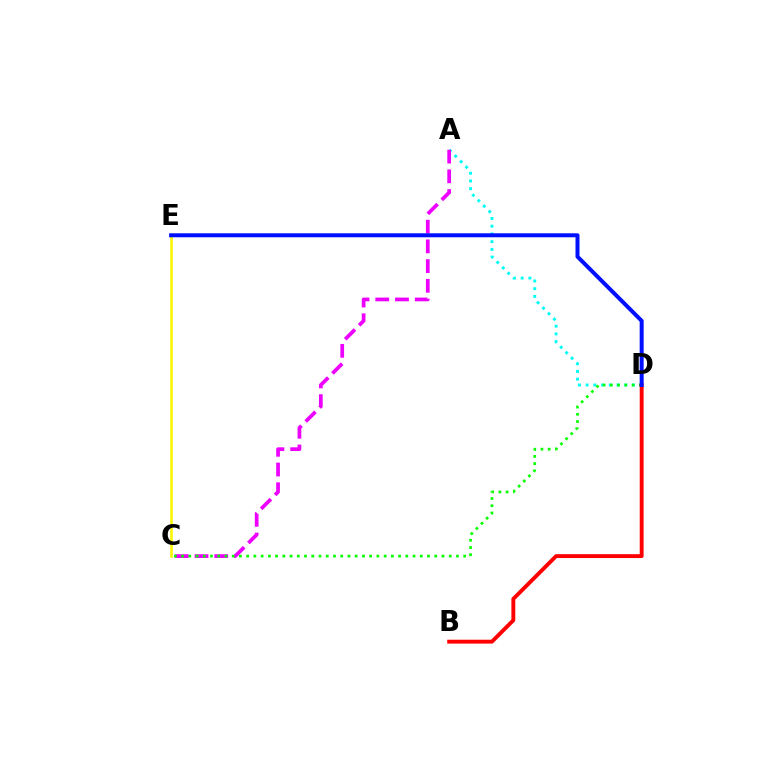{('C', 'E'): [{'color': '#fcf500', 'line_style': 'solid', 'thickness': 1.84}], ('A', 'D'): [{'color': '#00fff6', 'line_style': 'dotted', 'thickness': 2.1}], ('A', 'C'): [{'color': '#ee00ff', 'line_style': 'dashed', 'thickness': 2.68}], ('C', 'D'): [{'color': '#08ff00', 'line_style': 'dotted', 'thickness': 1.97}], ('B', 'D'): [{'color': '#ff0000', 'line_style': 'solid', 'thickness': 2.8}], ('D', 'E'): [{'color': '#0010ff', 'line_style': 'solid', 'thickness': 2.88}]}